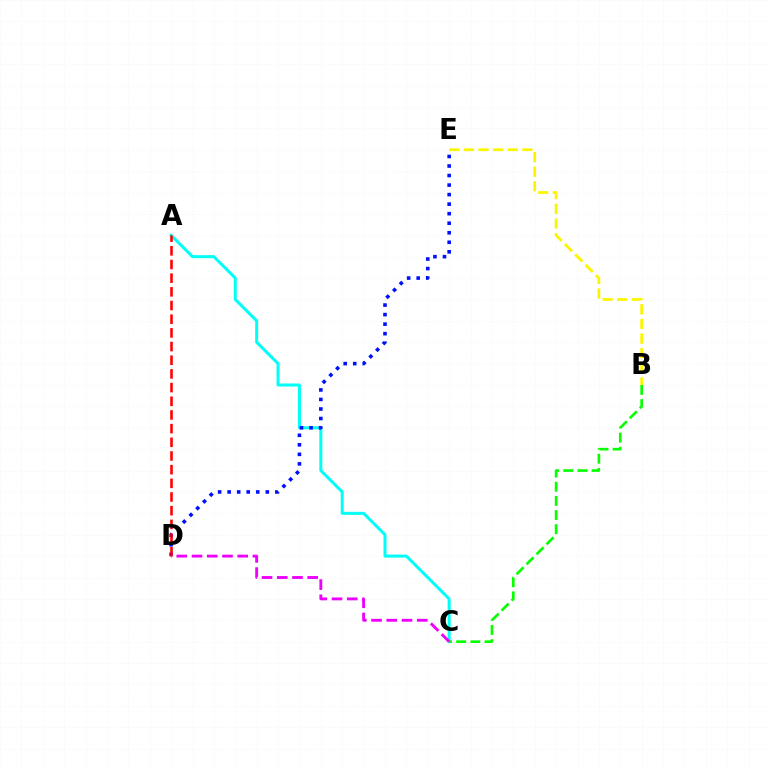{('B', 'E'): [{'color': '#fcf500', 'line_style': 'dashed', 'thickness': 1.99}], ('A', 'C'): [{'color': '#00fff6', 'line_style': 'solid', 'thickness': 2.17}], ('D', 'E'): [{'color': '#0010ff', 'line_style': 'dotted', 'thickness': 2.59}], ('A', 'D'): [{'color': '#ff0000', 'line_style': 'dashed', 'thickness': 1.86}], ('B', 'C'): [{'color': '#08ff00', 'line_style': 'dashed', 'thickness': 1.92}], ('C', 'D'): [{'color': '#ee00ff', 'line_style': 'dashed', 'thickness': 2.07}]}